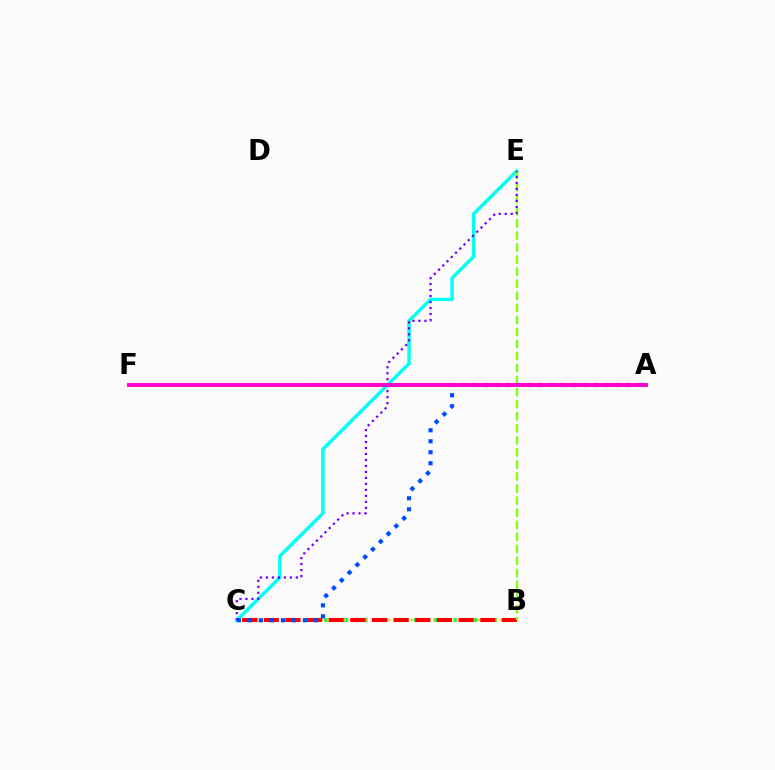{('B', 'C'): [{'color': '#00ff39', 'line_style': 'dotted', 'thickness': 2.7}, {'color': '#ffbd00', 'line_style': 'dotted', 'thickness': 1.52}, {'color': '#ff0000', 'line_style': 'dashed', 'thickness': 2.94}], ('C', 'E'): [{'color': '#00fff6', 'line_style': 'solid', 'thickness': 2.47}, {'color': '#7200ff', 'line_style': 'dotted', 'thickness': 1.63}], ('B', 'E'): [{'color': '#84ff00', 'line_style': 'dashed', 'thickness': 1.64}], ('A', 'C'): [{'color': '#004bff', 'line_style': 'dotted', 'thickness': 2.99}], ('A', 'F'): [{'color': '#ff00cf', 'line_style': 'solid', 'thickness': 2.83}]}